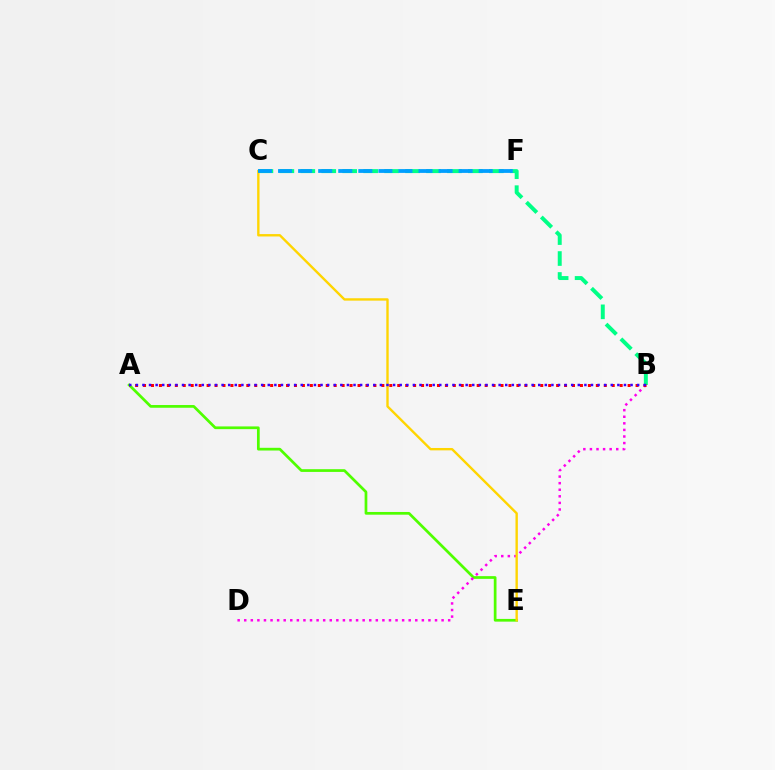{('B', 'C'): [{'color': '#00ff86', 'line_style': 'dashed', 'thickness': 2.85}], ('A', 'E'): [{'color': '#4fff00', 'line_style': 'solid', 'thickness': 1.96}], ('B', 'D'): [{'color': '#ff00ed', 'line_style': 'dotted', 'thickness': 1.79}], ('A', 'B'): [{'color': '#ff0000', 'line_style': 'dotted', 'thickness': 2.16}, {'color': '#3700ff', 'line_style': 'dotted', 'thickness': 1.79}], ('C', 'E'): [{'color': '#ffd500', 'line_style': 'solid', 'thickness': 1.71}], ('C', 'F'): [{'color': '#009eff', 'line_style': 'dashed', 'thickness': 2.73}]}